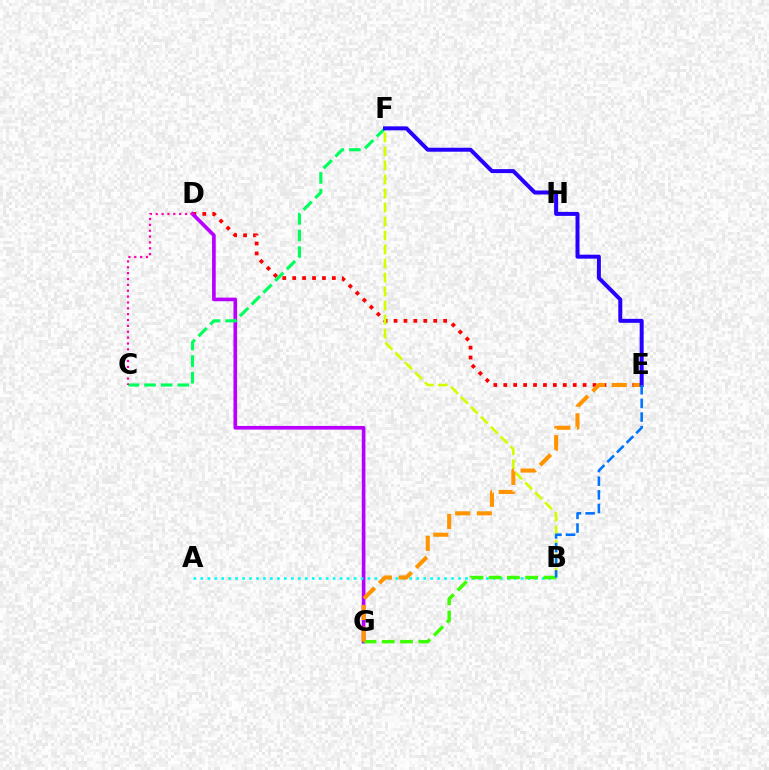{('D', 'E'): [{'color': '#ff0000', 'line_style': 'dotted', 'thickness': 2.7}], ('D', 'G'): [{'color': '#b900ff', 'line_style': 'solid', 'thickness': 2.63}], ('B', 'F'): [{'color': '#d1ff00', 'line_style': 'dashed', 'thickness': 1.9}], ('C', 'F'): [{'color': '#00ff5c', 'line_style': 'dashed', 'thickness': 2.25}], ('A', 'B'): [{'color': '#00fff6', 'line_style': 'dotted', 'thickness': 1.89}], ('B', 'G'): [{'color': '#3dff00', 'line_style': 'dashed', 'thickness': 2.48}], ('E', 'G'): [{'color': '#ff9400', 'line_style': 'dashed', 'thickness': 2.94}], ('E', 'F'): [{'color': '#2500ff', 'line_style': 'solid', 'thickness': 2.87}], ('B', 'E'): [{'color': '#0074ff', 'line_style': 'dashed', 'thickness': 1.85}], ('C', 'D'): [{'color': '#ff00ac', 'line_style': 'dotted', 'thickness': 1.59}]}